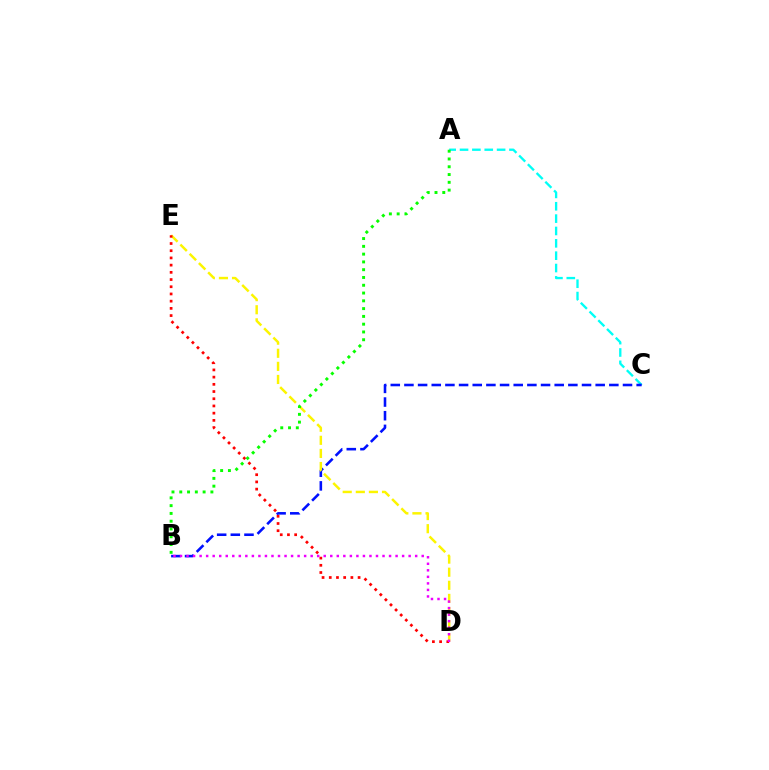{('A', 'C'): [{'color': '#00fff6', 'line_style': 'dashed', 'thickness': 1.68}], ('B', 'C'): [{'color': '#0010ff', 'line_style': 'dashed', 'thickness': 1.86}], ('D', 'E'): [{'color': '#fcf500', 'line_style': 'dashed', 'thickness': 1.78}, {'color': '#ff0000', 'line_style': 'dotted', 'thickness': 1.96}], ('A', 'B'): [{'color': '#08ff00', 'line_style': 'dotted', 'thickness': 2.11}], ('B', 'D'): [{'color': '#ee00ff', 'line_style': 'dotted', 'thickness': 1.77}]}